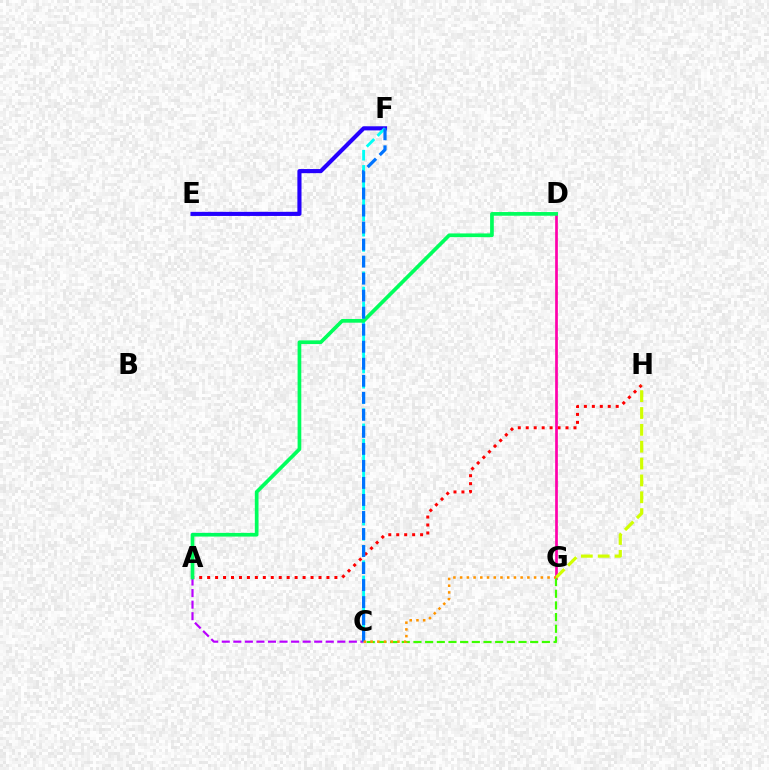{('A', 'H'): [{'color': '#ff0000', 'line_style': 'dotted', 'thickness': 2.16}], ('E', 'F'): [{'color': '#2500ff', 'line_style': 'solid', 'thickness': 2.97}], ('C', 'F'): [{'color': '#00fff6', 'line_style': 'dashed', 'thickness': 2.07}, {'color': '#0074ff', 'line_style': 'dashed', 'thickness': 2.31}], ('D', 'G'): [{'color': '#ff00ac', 'line_style': 'solid', 'thickness': 1.95}], ('C', 'G'): [{'color': '#3dff00', 'line_style': 'dashed', 'thickness': 1.59}, {'color': '#ff9400', 'line_style': 'dotted', 'thickness': 1.83}], ('G', 'H'): [{'color': '#d1ff00', 'line_style': 'dashed', 'thickness': 2.29}], ('A', 'C'): [{'color': '#b900ff', 'line_style': 'dashed', 'thickness': 1.57}], ('A', 'D'): [{'color': '#00ff5c', 'line_style': 'solid', 'thickness': 2.66}]}